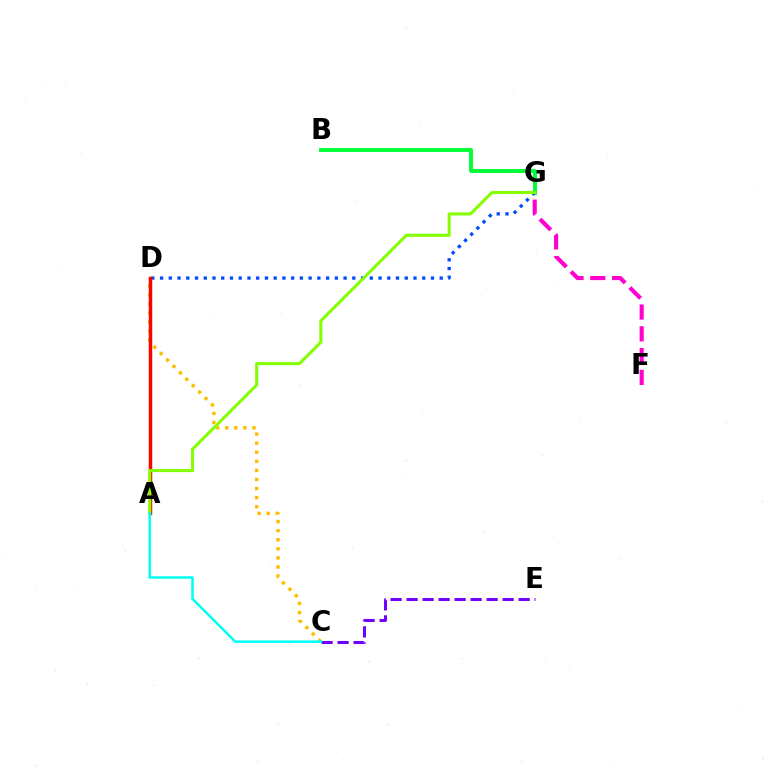{('C', 'D'): [{'color': '#ffbd00', 'line_style': 'dotted', 'thickness': 2.46}], ('B', 'G'): [{'color': '#00ff39', 'line_style': 'solid', 'thickness': 2.82}], ('D', 'G'): [{'color': '#004bff', 'line_style': 'dotted', 'thickness': 2.37}], ('F', 'G'): [{'color': '#ff00cf', 'line_style': 'dashed', 'thickness': 2.96}], ('A', 'D'): [{'color': '#ff0000', 'line_style': 'solid', 'thickness': 2.52}], ('A', 'G'): [{'color': '#84ff00', 'line_style': 'solid', 'thickness': 2.2}], ('C', 'E'): [{'color': '#7200ff', 'line_style': 'dashed', 'thickness': 2.17}], ('A', 'C'): [{'color': '#00fff6', 'line_style': 'solid', 'thickness': 1.82}]}